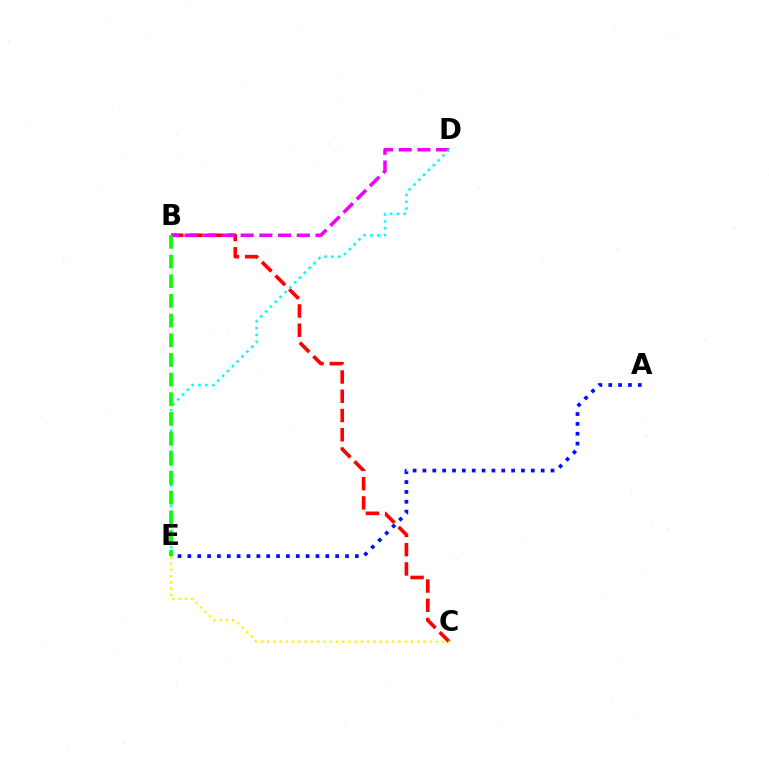{('B', 'C'): [{'color': '#ff0000', 'line_style': 'dashed', 'thickness': 2.62}], ('B', 'D'): [{'color': '#ee00ff', 'line_style': 'dashed', 'thickness': 2.54}], ('D', 'E'): [{'color': '#00fff6', 'line_style': 'dotted', 'thickness': 1.86}], ('B', 'E'): [{'color': '#08ff00', 'line_style': 'dashed', 'thickness': 2.67}], ('A', 'E'): [{'color': '#0010ff', 'line_style': 'dotted', 'thickness': 2.68}], ('C', 'E'): [{'color': '#fcf500', 'line_style': 'dotted', 'thickness': 1.7}]}